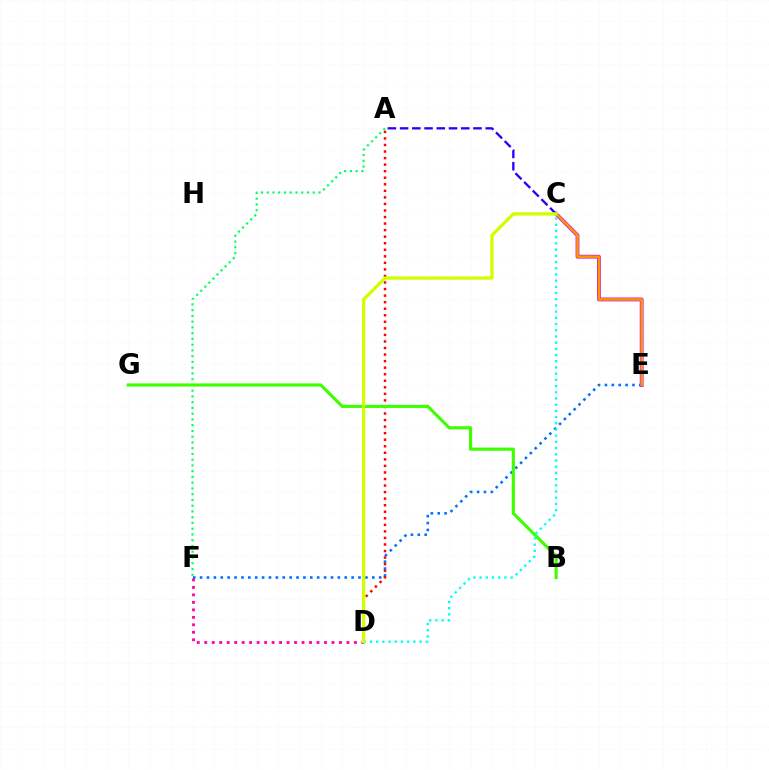{('D', 'F'): [{'color': '#ff00ac', 'line_style': 'dotted', 'thickness': 2.03}], ('E', 'F'): [{'color': '#0074ff', 'line_style': 'dotted', 'thickness': 1.87}], ('A', 'F'): [{'color': '#00ff5c', 'line_style': 'dotted', 'thickness': 1.56}], ('C', 'E'): [{'color': '#b900ff', 'line_style': 'solid', 'thickness': 2.72}, {'color': '#ff9400', 'line_style': 'solid', 'thickness': 1.91}], ('A', 'D'): [{'color': '#ff0000', 'line_style': 'dotted', 'thickness': 1.78}], ('B', 'G'): [{'color': '#3dff00', 'line_style': 'solid', 'thickness': 2.26}], ('A', 'C'): [{'color': '#2500ff', 'line_style': 'dashed', 'thickness': 1.66}], ('C', 'D'): [{'color': '#00fff6', 'line_style': 'dotted', 'thickness': 1.69}, {'color': '#d1ff00', 'line_style': 'solid', 'thickness': 2.38}]}